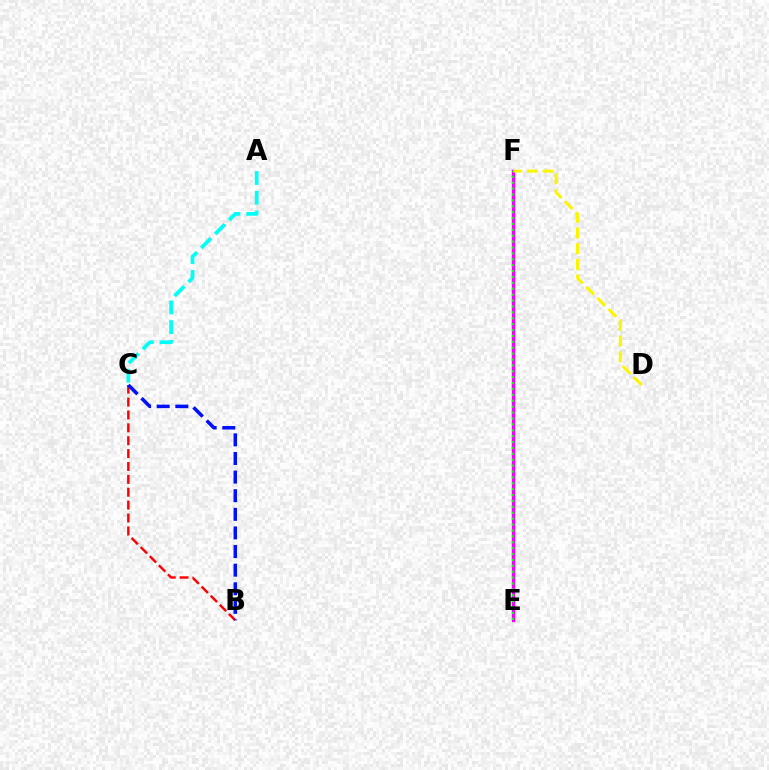{('B', 'C'): [{'color': '#ff0000', 'line_style': 'dashed', 'thickness': 1.75}, {'color': '#0010ff', 'line_style': 'dashed', 'thickness': 2.53}], ('E', 'F'): [{'color': '#ee00ff', 'line_style': 'solid', 'thickness': 2.47}, {'color': '#08ff00', 'line_style': 'dotted', 'thickness': 1.6}], ('A', 'C'): [{'color': '#00fff6', 'line_style': 'dashed', 'thickness': 2.68}], ('D', 'F'): [{'color': '#fcf500', 'line_style': 'dashed', 'thickness': 2.14}]}